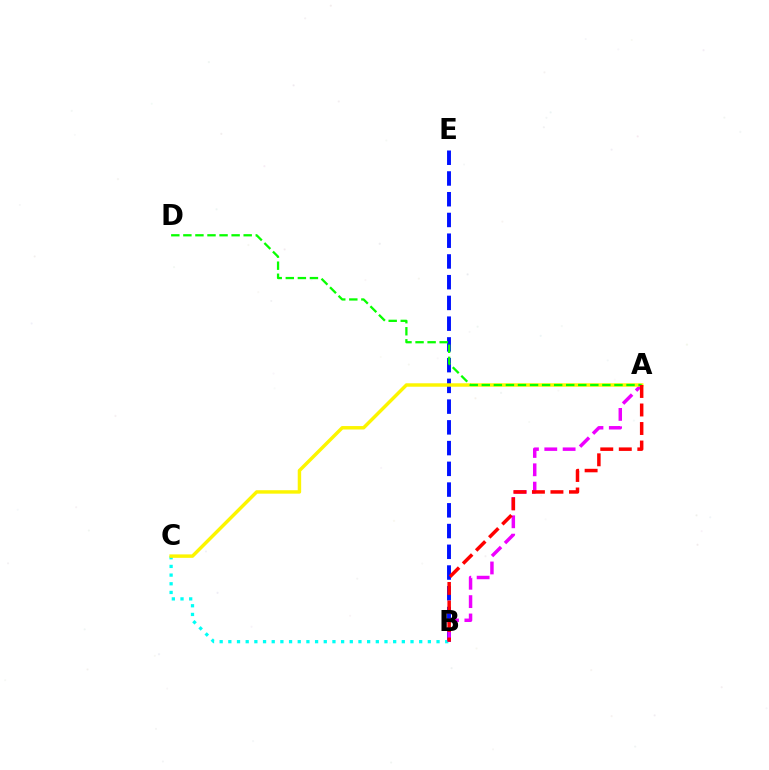{('B', 'E'): [{'color': '#0010ff', 'line_style': 'dashed', 'thickness': 2.82}], ('B', 'C'): [{'color': '#00fff6', 'line_style': 'dotted', 'thickness': 2.36}], ('A', 'B'): [{'color': '#ee00ff', 'line_style': 'dashed', 'thickness': 2.49}, {'color': '#ff0000', 'line_style': 'dashed', 'thickness': 2.52}], ('A', 'C'): [{'color': '#fcf500', 'line_style': 'solid', 'thickness': 2.48}], ('A', 'D'): [{'color': '#08ff00', 'line_style': 'dashed', 'thickness': 1.64}]}